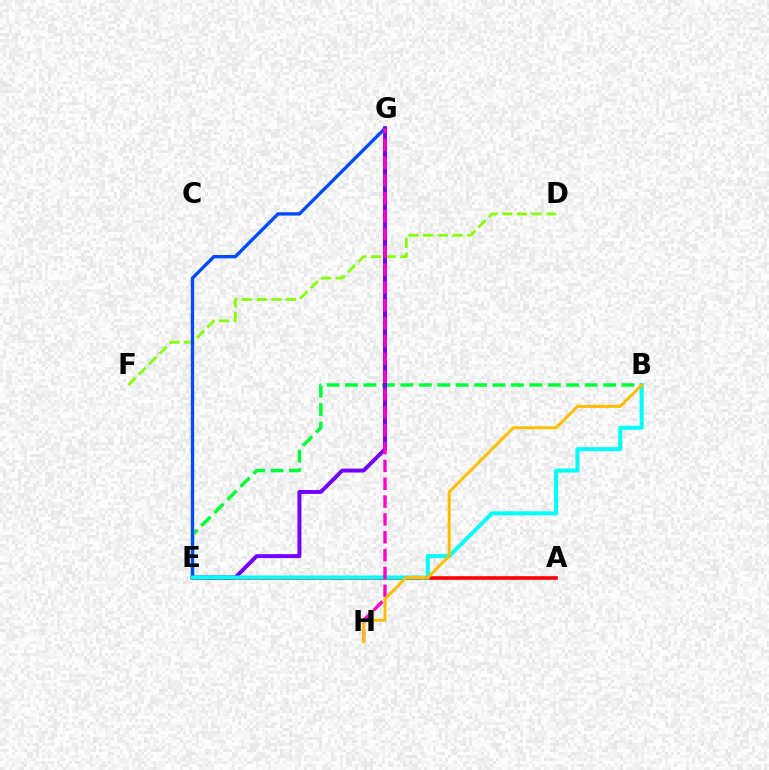{('D', 'F'): [{'color': '#84ff00', 'line_style': 'dashed', 'thickness': 1.99}], ('A', 'E'): [{'color': '#ff0000', 'line_style': 'solid', 'thickness': 2.61}], ('B', 'E'): [{'color': '#00ff39', 'line_style': 'dashed', 'thickness': 2.5}, {'color': '#00fff6', 'line_style': 'solid', 'thickness': 2.92}], ('E', 'G'): [{'color': '#004bff', 'line_style': 'solid', 'thickness': 2.42}, {'color': '#7200ff', 'line_style': 'solid', 'thickness': 2.83}], ('G', 'H'): [{'color': '#ff00cf', 'line_style': 'dashed', 'thickness': 2.42}], ('B', 'H'): [{'color': '#ffbd00', 'line_style': 'solid', 'thickness': 2.17}]}